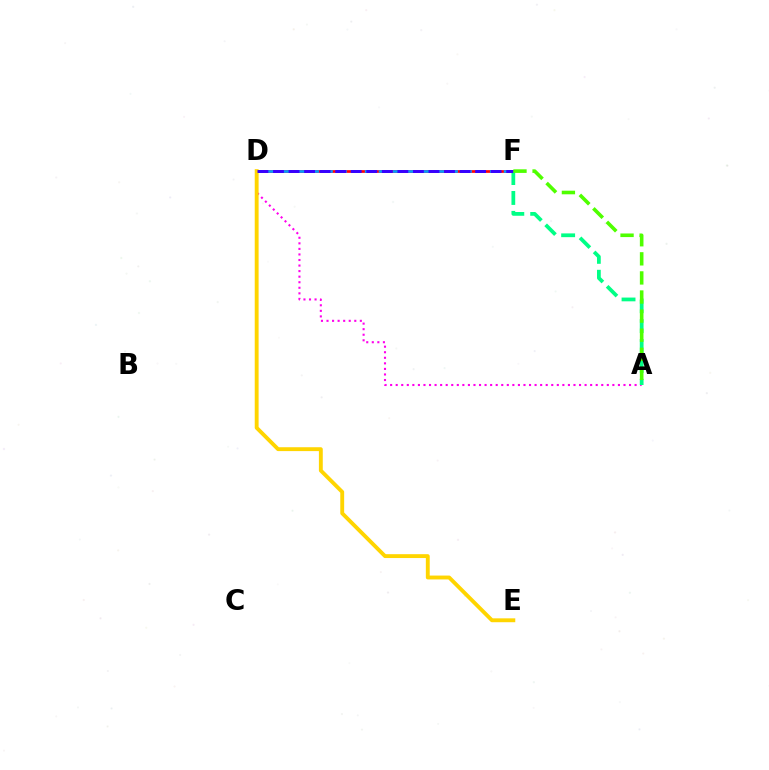{('D', 'F'): [{'color': '#ff0000', 'line_style': 'solid', 'thickness': 1.94}, {'color': '#009eff', 'line_style': 'dashed', 'thickness': 1.89}, {'color': '#3700ff', 'line_style': 'dashed', 'thickness': 2.11}], ('A', 'D'): [{'color': '#ff00ed', 'line_style': 'dotted', 'thickness': 1.51}], ('A', 'F'): [{'color': '#00ff86', 'line_style': 'dashed', 'thickness': 2.7}, {'color': '#4fff00', 'line_style': 'dashed', 'thickness': 2.59}], ('D', 'E'): [{'color': '#ffd500', 'line_style': 'solid', 'thickness': 2.79}]}